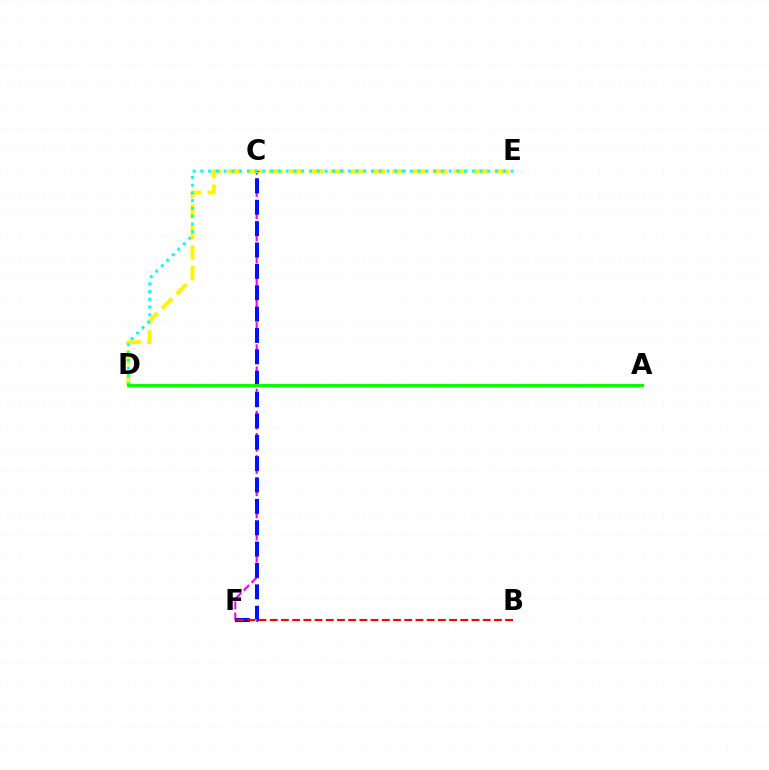{('C', 'F'): [{'color': '#ee00ff', 'line_style': 'dashed', 'thickness': 1.51}, {'color': '#0010ff', 'line_style': 'dashed', 'thickness': 2.9}], ('D', 'E'): [{'color': '#fcf500', 'line_style': 'dashed', 'thickness': 2.79}, {'color': '#00fff6', 'line_style': 'dotted', 'thickness': 2.11}], ('A', 'D'): [{'color': '#08ff00', 'line_style': 'solid', 'thickness': 2.17}], ('B', 'F'): [{'color': '#ff0000', 'line_style': 'dashed', 'thickness': 1.52}]}